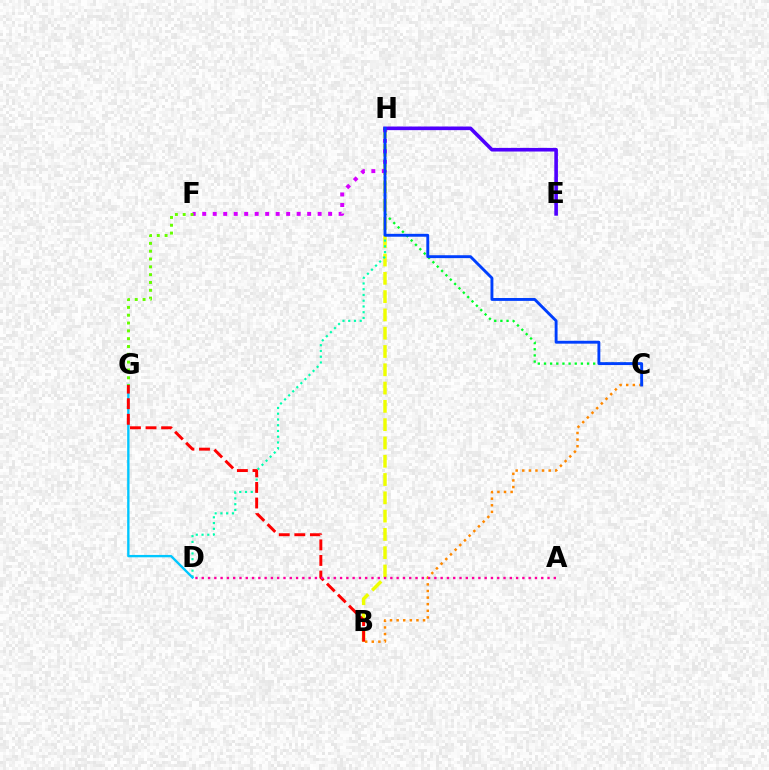{('B', 'H'): [{'color': '#eeff00', 'line_style': 'dashed', 'thickness': 2.48}], ('D', 'H'): [{'color': '#00ffaf', 'line_style': 'dotted', 'thickness': 1.56}], ('B', 'C'): [{'color': '#ff8800', 'line_style': 'dotted', 'thickness': 1.79}], ('C', 'H'): [{'color': '#00ff27', 'line_style': 'dotted', 'thickness': 1.67}, {'color': '#003fff', 'line_style': 'solid', 'thickness': 2.07}], ('D', 'G'): [{'color': '#00c7ff', 'line_style': 'solid', 'thickness': 1.7}], ('F', 'H'): [{'color': '#d600ff', 'line_style': 'dotted', 'thickness': 2.85}], ('E', 'H'): [{'color': '#4f00ff', 'line_style': 'solid', 'thickness': 2.6}], ('F', 'G'): [{'color': '#66ff00', 'line_style': 'dotted', 'thickness': 2.12}], ('B', 'G'): [{'color': '#ff0000', 'line_style': 'dashed', 'thickness': 2.12}], ('A', 'D'): [{'color': '#ff00a0', 'line_style': 'dotted', 'thickness': 1.71}]}